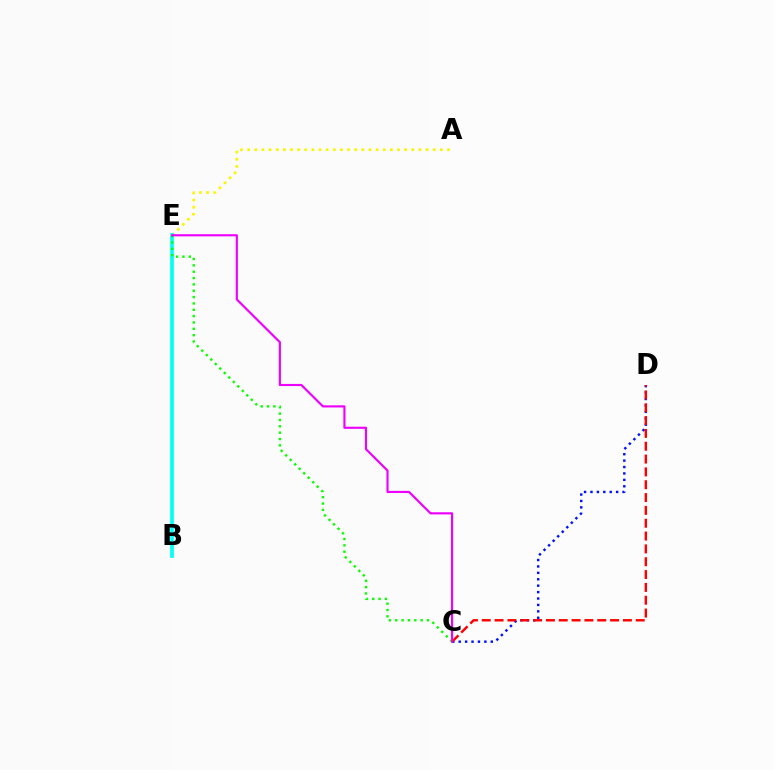{('A', 'E'): [{'color': '#fcf500', 'line_style': 'dotted', 'thickness': 1.94}], ('B', 'E'): [{'color': '#00fff6', 'line_style': 'solid', 'thickness': 2.65}], ('C', 'D'): [{'color': '#0010ff', 'line_style': 'dotted', 'thickness': 1.74}, {'color': '#ff0000', 'line_style': 'dashed', 'thickness': 1.74}], ('C', 'E'): [{'color': '#08ff00', 'line_style': 'dotted', 'thickness': 1.72}, {'color': '#ee00ff', 'line_style': 'solid', 'thickness': 1.55}]}